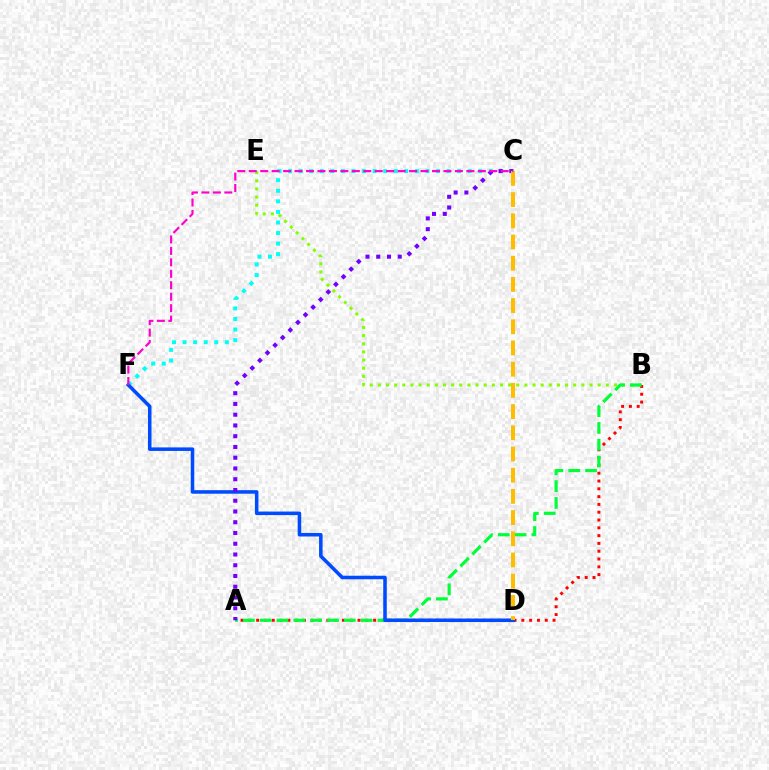{('B', 'E'): [{'color': '#84ff00', 'line_style': 'dotted', 'thickness': 2.21}], ('A', 'B'): [{'color': '#ff0000', 'line_style': 'dotted', 'thickness': 2.12}, {'color': '#00ff39', 'line_style': 'dashed', 'thickness': 2.29}], ('C', 'F'): [{'color': '#00fff6', 'line_style': 'dotted', 'thickness': 2.87}, {'color': '#ff00cf', 'line_style': 'dashed', 'thickness': 1.56}], ('D', 'F'): [{'color': '#004bff', 'line_style': 'solid', 'thickness': 2.55}], ('A', 'C'): [{'color': '#7200ff', 'line_style': 'dotted', 'thickness': 2.92}], ('C', 'D'): [{'color': '#ffbd00', 'line_style': 'dashed', 'thickness': 2.88}]}